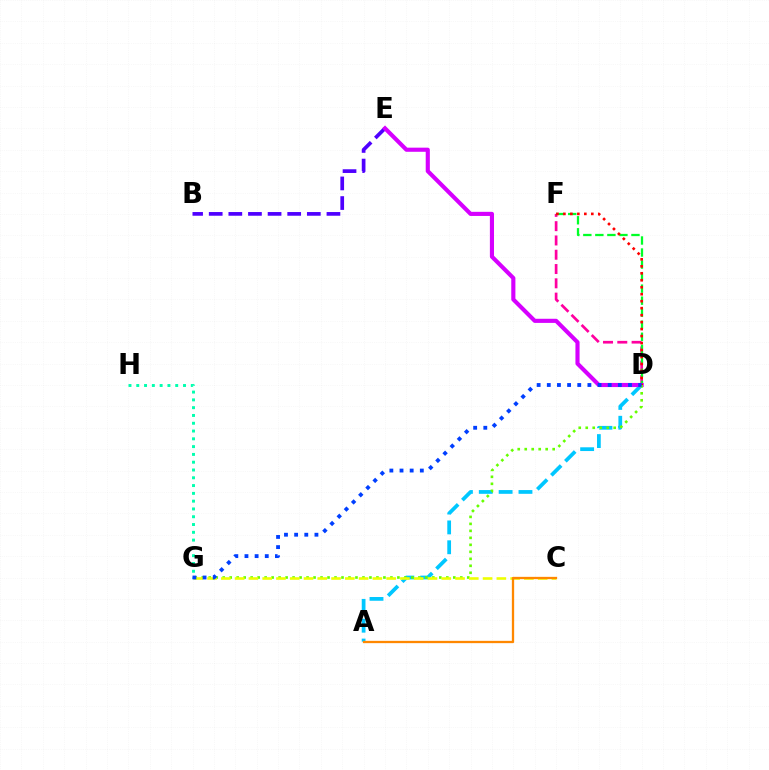{('A', 'D'): [{'color': '#00c7ff', 'line_style': 'dashed', 'thickness': 2.7}], ('D', 'F'): [{'color': '#ff00a0', 'line_style': 'dashed', 'thickness': 1.94}, {'color': '#00ff27', 'line_style': 'dashed', 'thickness': 1.63}, {'color': '#ff0000', 'line_style': 'dotted', 'thickness': 1.9}], ('B', 'E'): [{'color': '#4f00ff', 'line_style': 'dashed', 'thickness': 2.67}], ('D', 'E'): [{'color': '#d600ff', 'line_style': 'solid', 'thickness': 2.97}], ('D', 'G'): [{'color': '#66ff00', 'line_style': 'dotted', 'thickness': 1.9}, {'color': '#003fff', 'line_style': 'dotted', 'thickness': 2.76}], ('C', 'G'): [{'color': '#eeff00', 'line_style': 'dashed', 'thickness': 1.87}], ('A', 'C'): [{'color': '#ff8800', 'line_style': 'solid', 'thickness': 1.65}], ('G', 'H'): [{'color': '#00ffaf', 'line_style': 'dotted', 'thickness': 2.12}]}